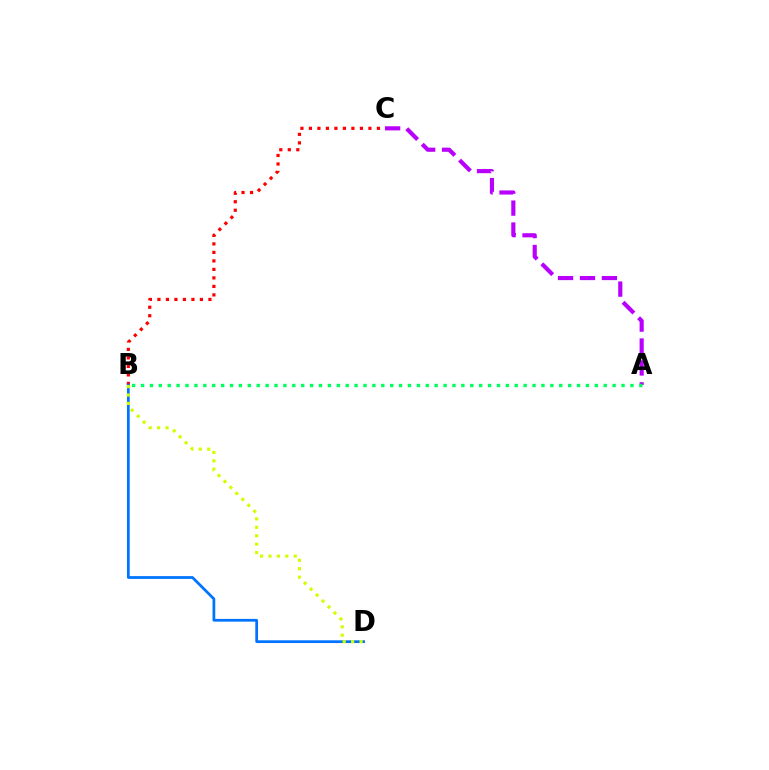{('A', 'C'): [{'color': '#b900ff', 'line_style': 'dashed', 'thickness': 2.98}], ('B', 'C'): [{'color': '#ff0000', 'line_style': 'dotted', 'thickness': 2.31}], ('A', 'B'): [{'color': '#00ff5c', 'line_style': 'dotted', 'thickness': 2.42}], ('B', 'D'): [{'color': '#0074ff', 'line_style': 'solid', 'thickness': 1.98}, {'color': '#d1ff00', 'line_style': 'dotted', 'thickness': 2.29}]}